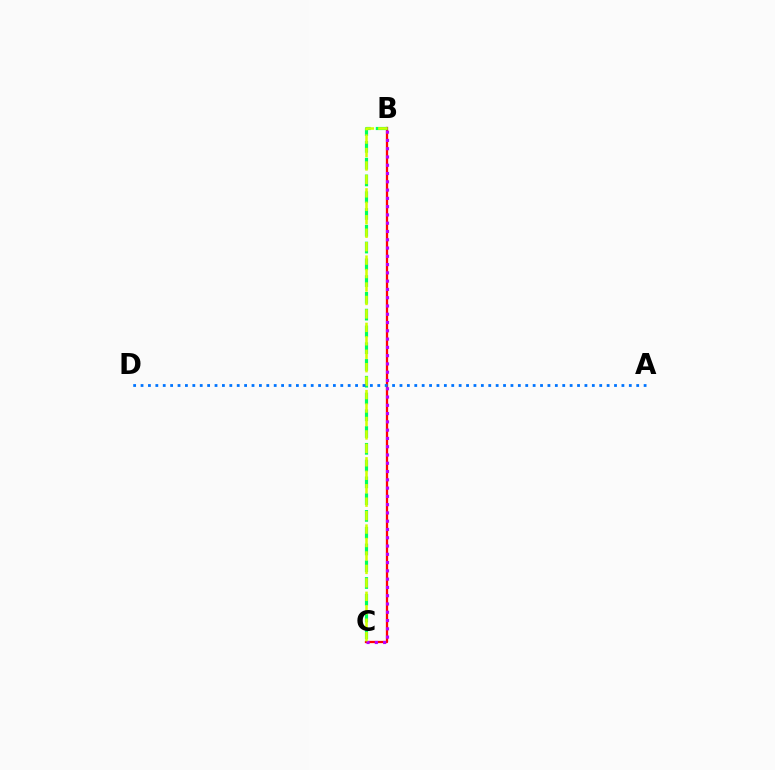{('B', 'C'): [{'color': '#ff0000', 'line_style': 'solid', 'thickness': 1.64}, {'color': '#00ff5c', 'line_style': 'dashed', 'thickness': 2.28}, {'color': '#b900ff', 'line_style': 'dotted', 'thickness': 2.25}, {'color': '#d1ff00', 'line_style': 'dashed', 'thickness': 1.83}], ('A', 'D'): [{'color': '#0074ff', 'line_style': 'dotted', 'thickness': 2.01}]}